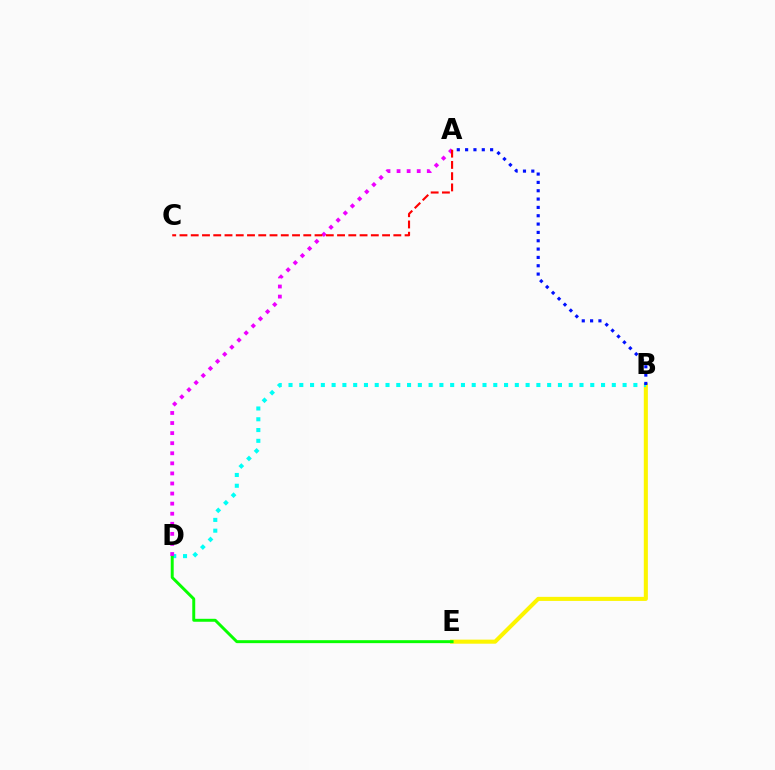{('B', 'E'): [{'color': '#fcf500', 'line_style': 'solid', 'thickness': 2.93}], ('B', 'D'): [{'color': '#00fff6', 'line_style': 'dotted', 'thickness': 2.93}], ('A', 'B'): [{'color': '#0010ff', 'line_style': 'dotted', 'thickness': 2.26}], ('D', 'E'): [{'color': '#08ff00', 'line_style': 'solid', 'thickness': 2.12}], ('A', 'D'): [{'color': '#ee00ff', 'line_style': 'dotted', 'thickness': 2.74}], ('A', 'C'): [{'color': '#ff0000', 'line_style': 'dashed', 'thickness': 1.53}]}